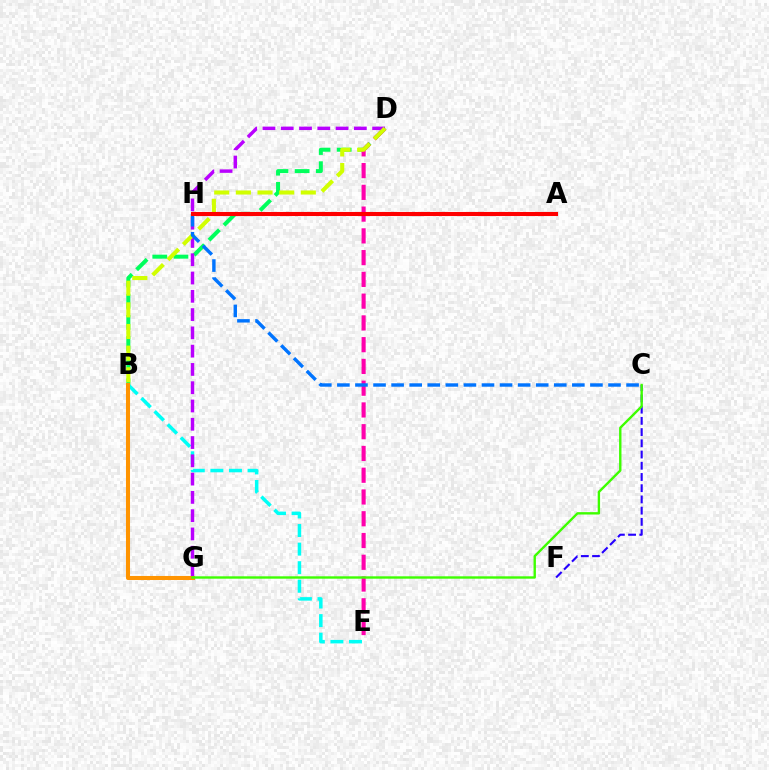{('C', 'F'): [{'color': '#2500ff', 'line_style': 'dashed', 'thickness': 1.52}], ('B', 'D'): [{'color': '#00ff5c', 'line_style': 'dashed', 'thickness': 2.87}, {'color': '#d1ff00', 'line_style': 'dashed', 'thickness': 2.94}], ('D', 'E'): [{'color': '#ff00ac', 'line_style': 'dashed', 'thickness': 2.96}], ('B', 'E'): [{'color': '#00fff6', 'line_style': 'dashed', 'thickness': 2.52}], ('D', 'G'): [{'color': '#b900ff', 'line_style': 'dashed', 'thickness': 2.48}], ('B', 'G'): [{'color': '#ff9400', 'line_style': 'solid', 'thickness': 2.92}], ('C', 'H'): [{'color': '#0074ff', 'line_style': 'dashed', 'thickness': 2.46}], ('C', 'G'): [{'color': '#3dff00', 'line_style': 'solid', 'thickness': 1.71}], ('A', 'H'): [{'color': '#ff0000', 'line_style': 'solid', 'thickness': 2.93}]}